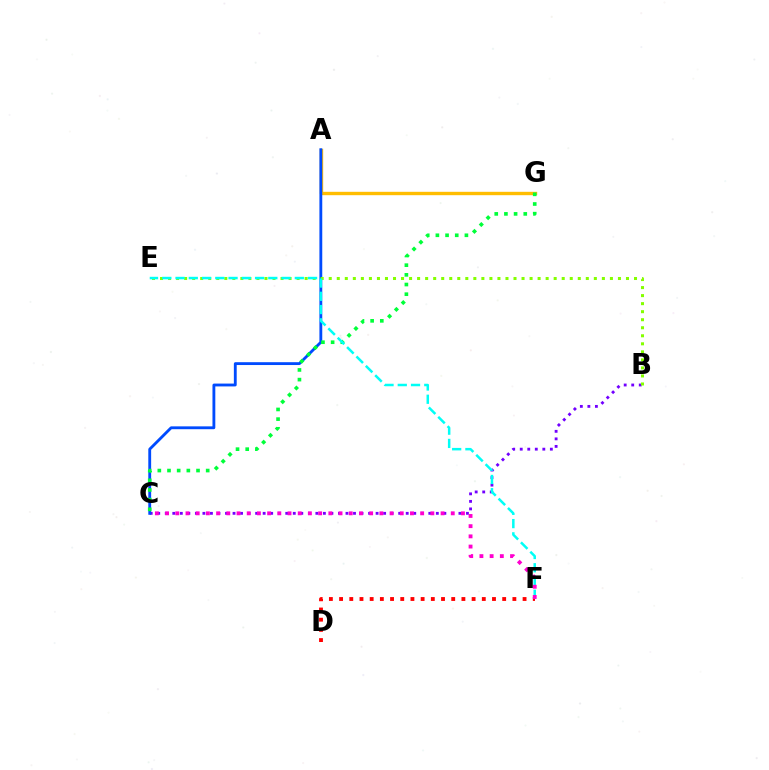{('B', 'C'): [{'color': '#7200ff', 'line_style': 'dotted', 'thickness': 2.05}], ('A', 'G'): [{'color': '#ffbd00', 'line_style': 'solid', 'thickness': 2.43}], ('A', 'C'): [{'color': '#004bff', 'line_style': 'solid', 'thickness': 2.04}], ('D', 'F'): [{'color': '#ff0000', 'line_style': 'dotted', 'thickness': 2.77}], ('C', 'G'): [{'color': '#00ff39', 'line_style': 'dotted', 'thickness': 2.63}], ('B', 'E'): [{'color': '#84ff00', 'line_style': 'dotted', 'thickness': 2.18}], ('E', 'F'): [{'color': '#00fff6', 'line_style': 'dashed', 'thickness': 1.8}], ('C', 'F'): [{'color': '#ff00cf', 'line_style': 'dotted', 'thickness': 2.77}]}